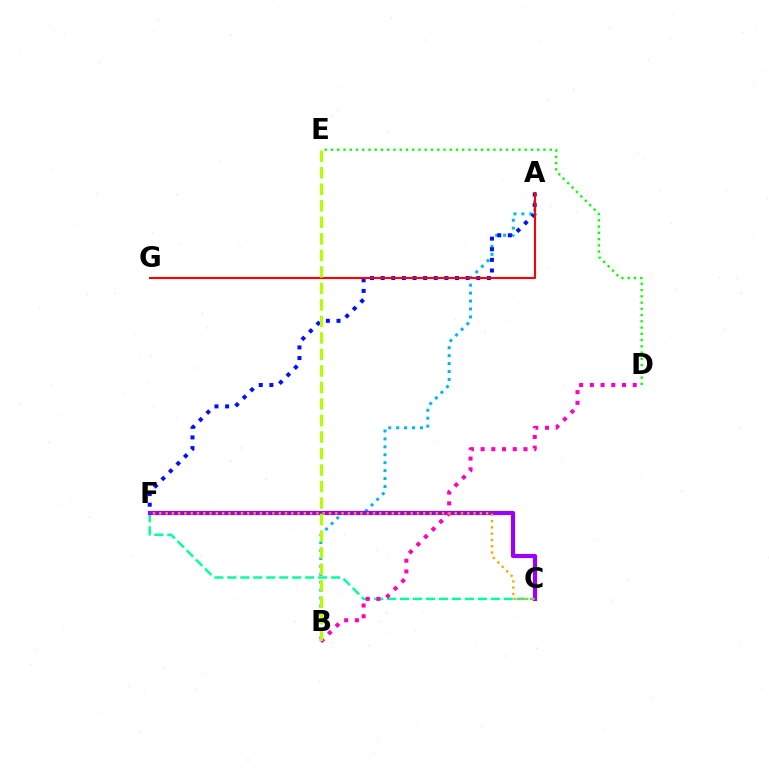{('C', 'F'): [{'color': '#00ff9d', 'line_style': 'dashed', 'thickness': 1.76}, {'color': '#9b00ff', 'line_style': 'solid', 'thickness': 2.99}, {'color': '#ffa500', 'line_style': 'dotted', 'thickness': 1.71}], ('A', 'B'): [{'color': '#00b5ff', 'line_style': 'dotted', 'thickness': 2.16}], ('B', 'D'): [{'color': '#ff00bd', 'line_style': 'dotted', 'thickness': 2.91}], ('A', 'F'): [{'color': '#0010ff', 'line_style': 'dotted', 'thickness': 2.89}], ('A', 'G'): [{'color': '#ff0000', 'line_style': 'solid', 'thickness': 1.5}], ('B', 'E'): [{'color': '#b3ff00', 'line_style': 'dashed', 'thickness': 2.24}], ('D', 'E'): [{'color': '#08ff00', 'line_style': 'dotted', 'thickness': 1.7}]}